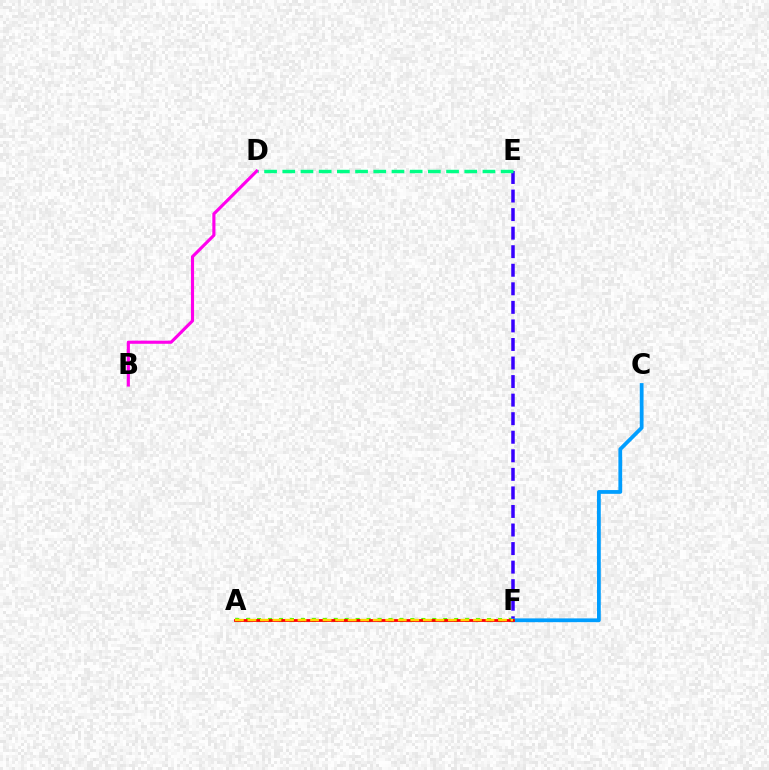{('A', 'F'): [{'color': '#4fff00', 'line_style': 'dotted', 'thickness': 2.97}, {'color': '#ff0000', 'line_style': 'solid', 'thickness': 2.01}, {'color': '#ffd500', 'line_style': 'dashed', 'thickness': 1.7}], ('E', 'F'): [{'color': '#3700ff', 'line_style': 'dashed', 'thickness': 2.52}], ('C', 'F'): [{'color': '#009eff', 'line_style': 'solid', 'thickness': 2.72}], ('D', 'E'): [{'color': '#00ff86', 'line_style': 'dashed', 'thickness': 2.47}], ('B', 'D'): [{'color': '#ff00ed', 'line_style': 'solid', 'thickness': 2.25}]}